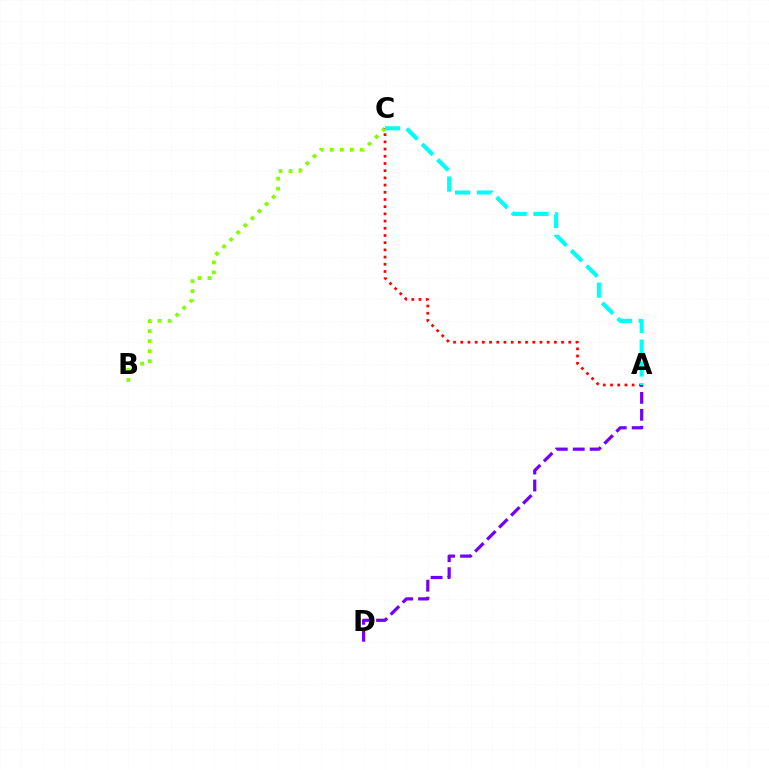{('B', 'C'): [{'color': '#84ff00', 'line_style': 'dotted', 'thickness': 2.72}], ('A', 'C'): [{'color': '#ff0000', 'line_style': 'dotted', 'thickness': 1.96}, {'color': '#00fff6', 'line_style': 'dashed', 'thickness': 2.96}], ('A', 'D'): [{'color': '#7200ff', 'line_style': 'dashed', 'thickness': 2.3}]}